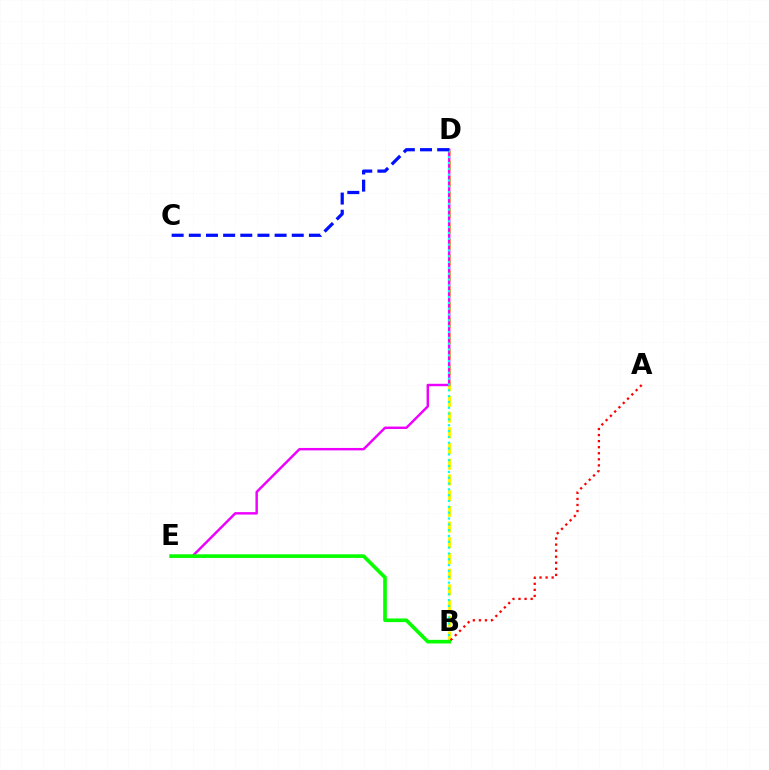{('B', 'D'): [{'color': '#fcf500', 'line_style': 'dashed', 'thickness': 2.13}, {'color': '#00fff6', 'line_style': 'dotted', 'thickness': 1.58}], ('D', 'E'): [{'color': '#ee00ff', 'line_style': 'solid', 'thickness': 1.75}], ('B', 'E'): [{'color': '#08ff00', 'line_style': 'solid', 'thickness': 2.62}], ('A', 'B'): [{'color': '#ff0000', 'line_style': 'dotted', 'thickness': 1.65}], ('C', 'D'): [{'color': '#0010ff', 'line_style': 'dashed', 'thickness': 2.33}]}